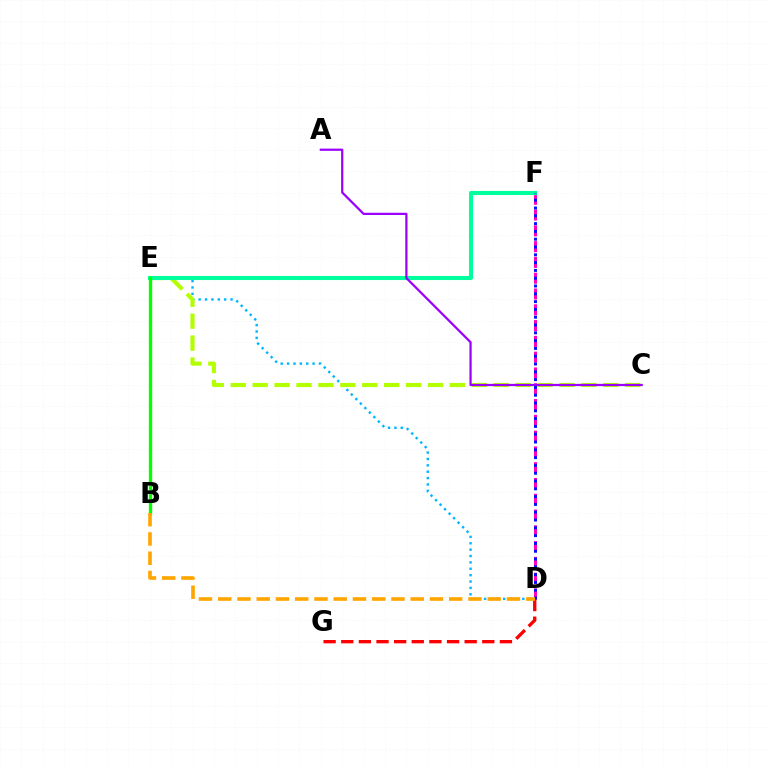{('D', 'E'): [{'color': '#00b5ff', 'line_style': 'dotted', 'thickness': 1.73}], ('D', 'F'): [{'color': '#ff00bd', 'line_style': 'dashed', 'thickness': 2.14}, {'color': '#0010ff', 'line_style': 'dotted', 'thickness': 2.12}], ('D', 'G'): [{'color': '#ff0000', 'line_style': 'dashed', 'thickness': 2.4}], ('C', 'E'): [{'color': '#b3ff00', 'line_style': 'dashed', 'thickness': 2.98}], ('E', 'F'): [{'color': '#00ff9d', 'line_style': 'solid', 'thickness': 2.94}], ('B', 'E'): [{'color': '#08ff00', 'line_style': 'solid', 'thickness': 2.41}], ('A', 'C'): [{'color': '#9b00ff', 'line_style': 'solid', 'thickness': 1.61}], ('B', 'D'): [{'color': '#ffa500', 'line_style': 'dashed', 'thickness': 2.62}]}